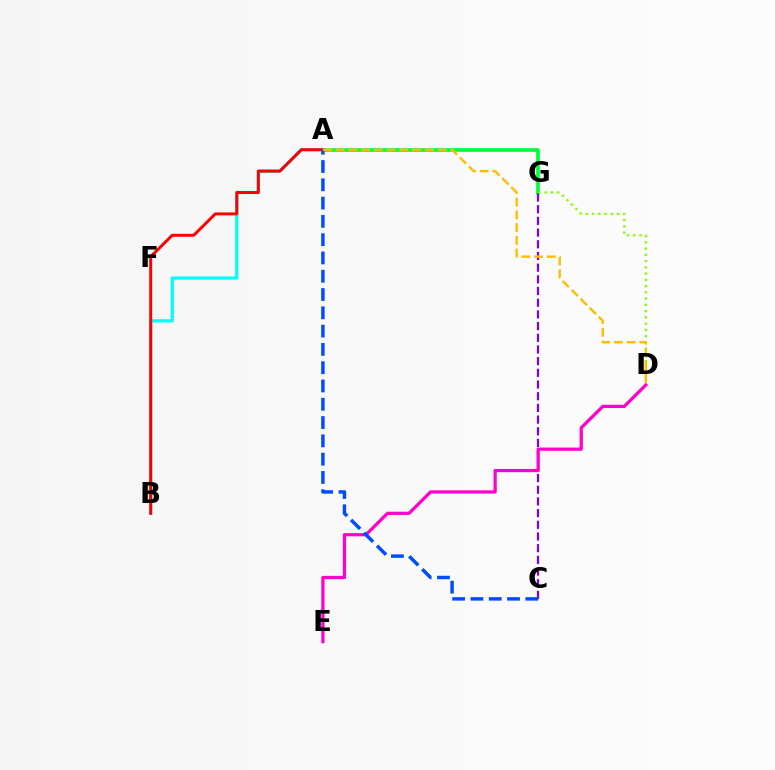{('A', 'G'): [{'color': '#00ff39', 'line_style': 'solid', 'thickness': 2.65}], ('D', 'G'): [{'color': '#84ff00', 'line_style': 'dotted', 'thickness': 1.7}], ('A', 'B'): [{'color': '#00fff6', 'line_style': 'solid', 'thickness': 2.35}, {'color': '#ff0000', 'line_style': 'solid', 'thickness': 2.13}], ('C', 'G'): [{'color': '#7200ff', 'line_style': 'dashed', 'thickness': 1.59}], ('D', 'E'): [{'color': '#ff00cf', 'line_style': 'solid', 'thickness': 2.33}], ('A', 'C'): [{'color': '#004bff', 'line_style': 'dashed', 'thickness': 2.48}], ('A', 'D'): [{'color': '#ffbd00', 'line_style': 'dashed', 'thickness': 1.73}]}